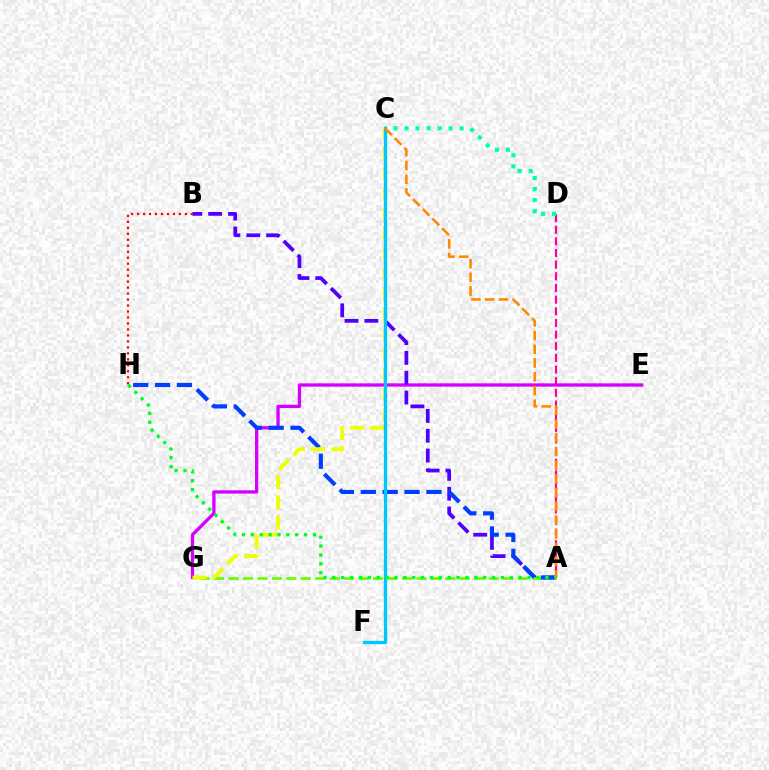{('E', 'G'): [{'color': '#d600ff', 'line_style': 'solid', 'thickness': 2.37}], ('A', 'B'): [{'color': '#4f00ff', 'line_style': 'dashed', 'thickness': 2.7}], ('A', 'G'): [{'color': '#66ff00', 'line_style': 'dashed', 'thickness': 1.96}], ('A', 'H'): [{'color': '#003fff', 'line_style': 'dashed', 'thickness': 2.97}, {'color': '#00ff27', 'line_style': 'dotted', 'thickness': 2.41}], ('A', 'D'): [{'color': '#ff00a0', 'line_style': 'dashed', 'thickness': 1.58}], ('C', 'G'): [{'color': '#eeff00', 'line_style': 'dashed', 'thickness': 2.74}], ('C', 'D'): [{'color': '#00ffaf', 'line_style': 'dotted', 'thickness': 3.0}], ('C', 'F'): [{'color': '#00c7ff', 'line_style': 'solid', 'thickness': 2.37}], ('A', 'C'): [{'color': '#ff8800', 'line_style': 'dashed', 'thickness': 1.87}], ('B', 'H'): [{'color': '#ff0000', 'line_style': 'dotted', 'thickness': 1.62}]}